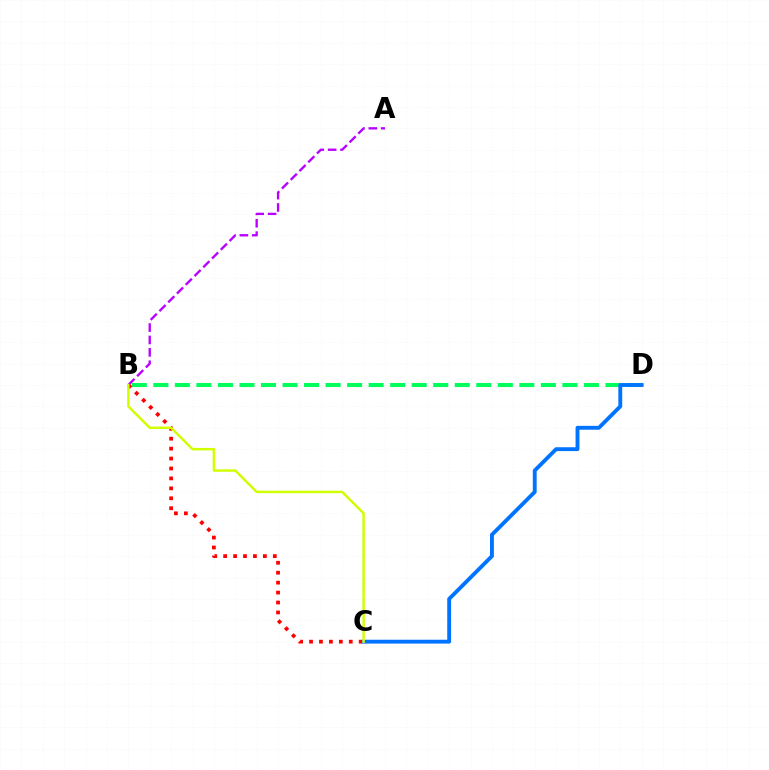{('B', 'D'): [{'color': '#00ff5c', 'line_style': 'dashed', 'thickness': 2.92}], ('A', 'B'): [{'color': '#b900ff', 'line_style': 'dashed', 'thickness': 1.68}], ('B', 'C'): [{'color': '#ff0000', 'line_style': 'dotted', 'thickness': 2.7}, {'color': '#d1ff00', 'line_style': 'solid', 'thickness': 1.77}], ('C', 'D'): [{'color': '#0074ff', 'line_style': 'solid', 'thickness': 2.78}]}